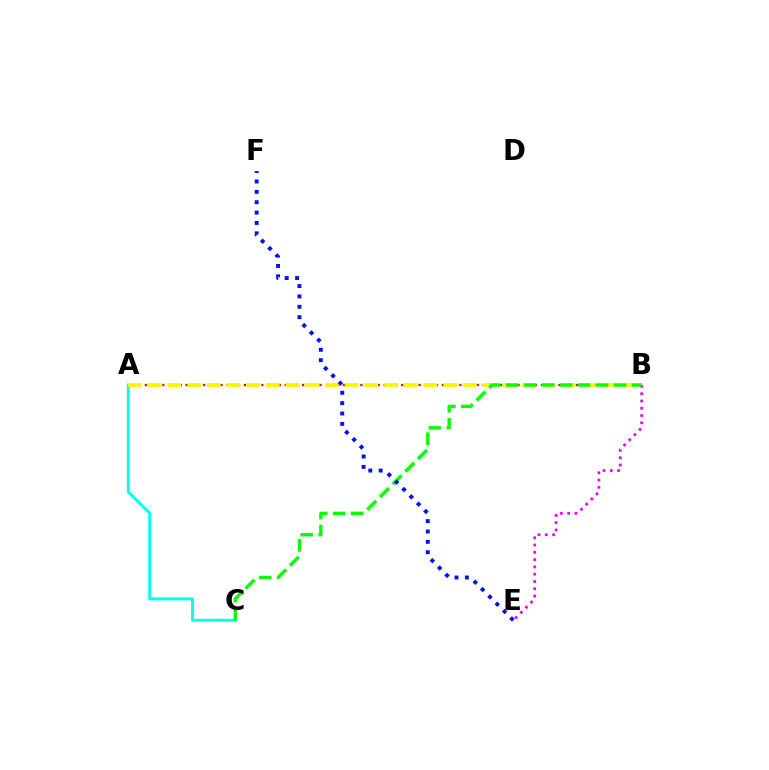{('A', 'C'): [{'color': '#00fff6', 'line_style': 'solid', 'thickness': 2.12}], ('A', 'B'): [{'color': '#ff0000', 'line_style': 'dotted', 'thickness': 1.58}, {'color': '#fcf500', 'line_style': 'dashed', 'thickness': 2.68}], ('B', 'E'): [{'color': '#ee00ff', 'line_style': 'dotted', 'thickness': 1.98}], ('B', 'C'): [{'color': '#08ff00', 'line_style': 'dashed', 'thickness': 2.44}], ('E', 'F'): [{'color': '#0010ff', 'line_style': 'dotted', 'thickness': 2.82}]}